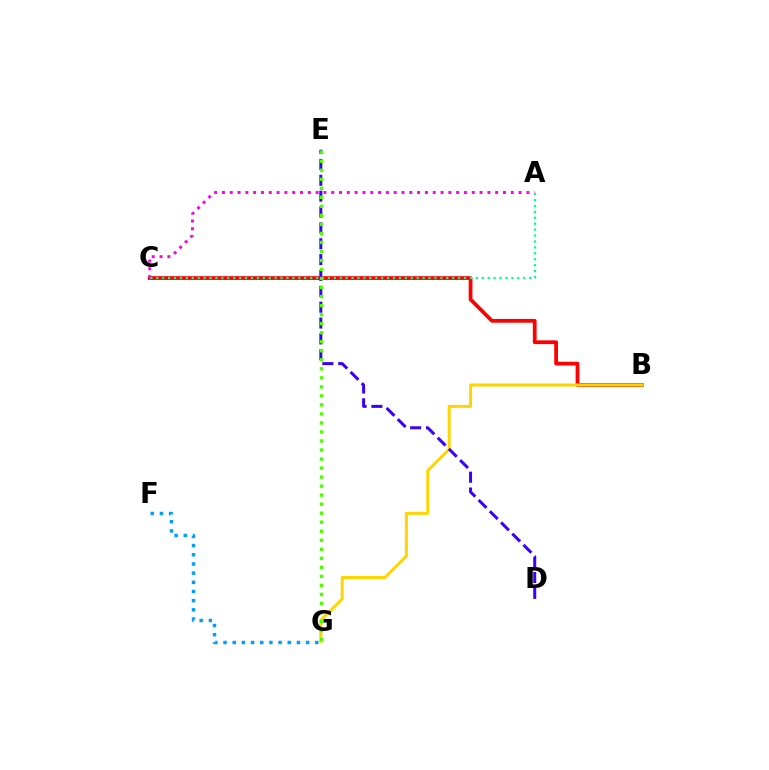{('B', 'C'): [{'color': '#ff0000', 'line_style': 'solid', 'thickness': 2.71}], ('A', 'C'): [{'color': '#ff00ed', 'line_style': 'dotted', 'thickness': 2.12}, {'color': '#00ff86', 'line_style': 'dotted', 'thickness': 1.61}], ('F', 'G'): [{'color': '#009eff', 'line_style': 'dotted', 'thickness': 2.49}], ('B', 'G'): [{'color': '#ffd500', 'line_style': 'solid', 'thickness': 2.16}], ('D', 'E'): [{'color': '#3700ff', 'line_style': 'dashed', 'thickness': 2.15}], ('E', 'G'): [{'color': '#4fff00', 'line_style': 'dotted', 'thickness': 2.45}]}